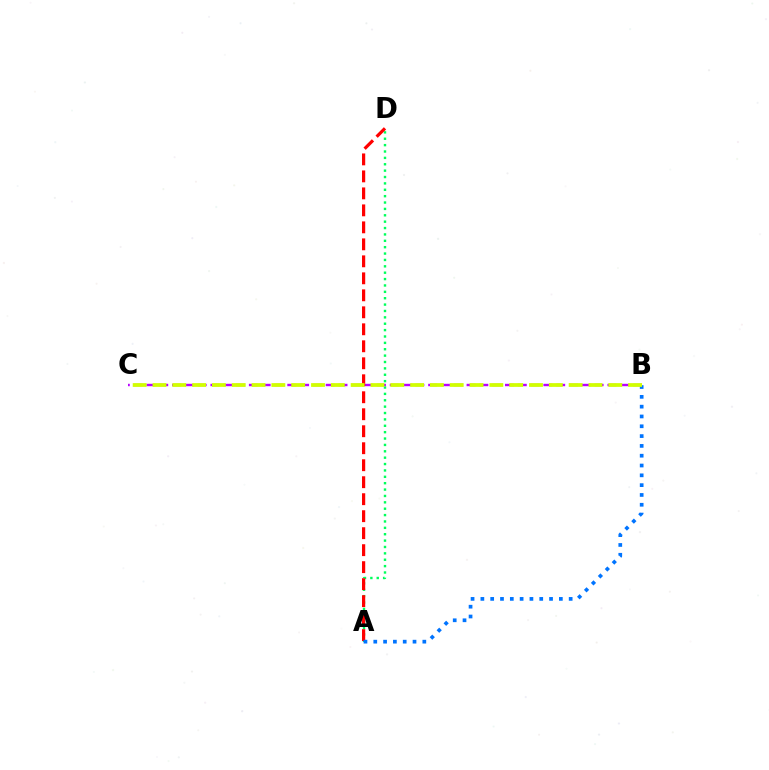{('A', 'D'): [{'color': '#00ff5c', 'line_style': 'dotted', 'thickness': 1.73}, {'color': '#ff0000', 'line_style': 'dashed', 'thickness': 2.31}], ('B', 'C'): [{'color': '#b900ff', 'line_style': 'dashed', 'thickness': 1.74}, {'color': '#d1ff00', 'line_style': 'dashed', 'thickness': 2.69}], ('A', 'B'): [{'color': '#0074ff', 'line_style': 'dotted', 'thickness': 2.67}]}